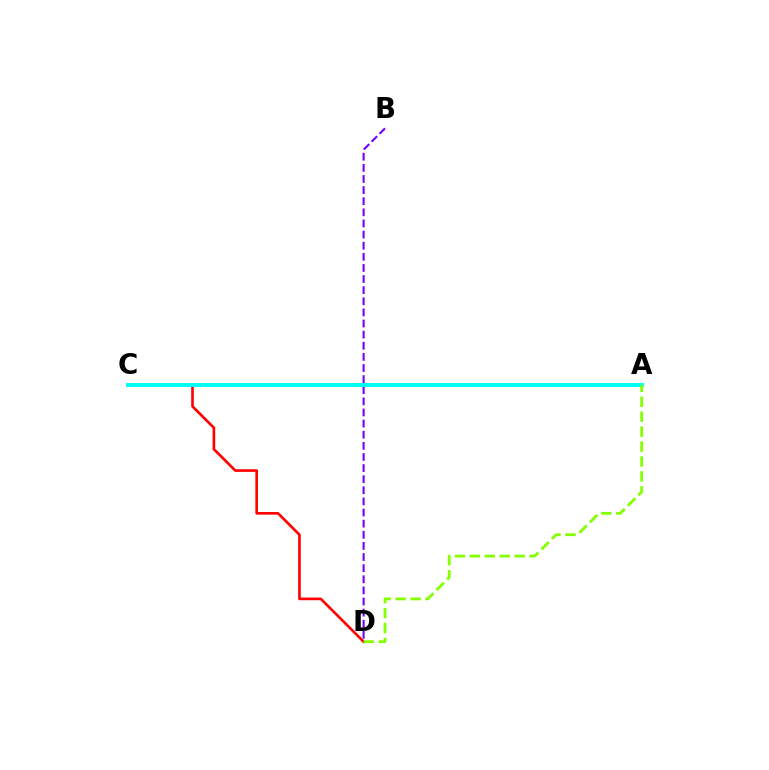{('C', 'D'): [{'color': '#ff0000', 'line_style': 'solid', 'thickness': 1.9}], ('B', 'D'): [{'color': '#7200ff', 'line_style': 'dashed', 'thickness': 1.51}], ('A', 'C'): [{'color': '#00fff6', 'line_style': 'solid', 'thickness': 2.85}], ('A', 'D'): [{'color': '#84ff00', 'line_style': 'dashed', 'thickness': 2.03}]}